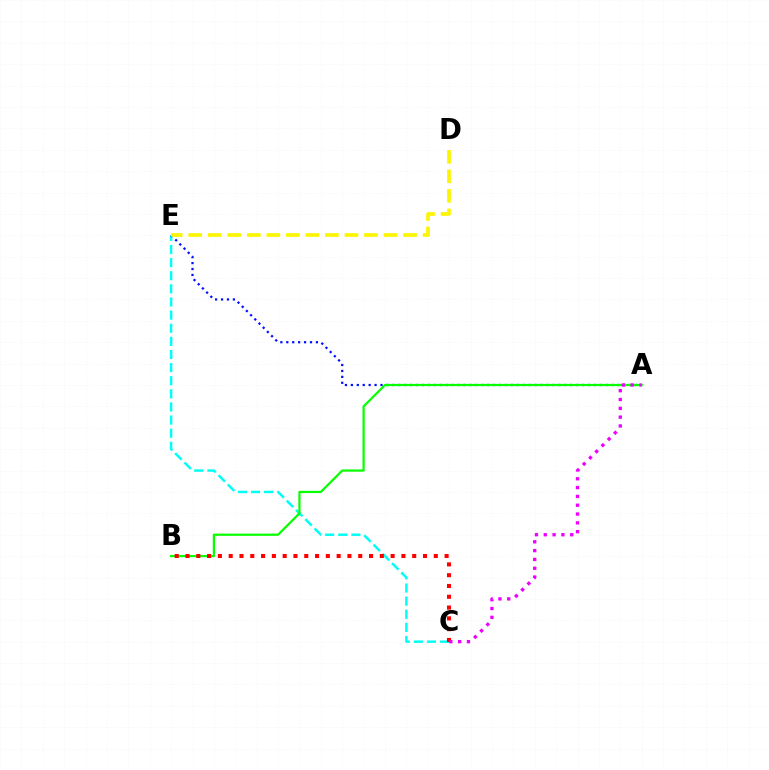{('C', 'E'): [{'color': '#00fff6', 'line_style': 'dashed', 'thickness': 1.78}], ('A', 'E'): [{'color': '#0010ff', 'line_style': 'dotted', 'thickness': 1.61}], ('A', 'B'): [{'color': '#08ff00', 'line_style': 'solid', 'thickness': 1.6}], ('B', 'C'): [{'color': '#ff0000', 'line_style': 'dotted', 'thickness': 2.93}], ('D', 'E'): [{'color': '#fcf500', 'line_style': 'dashed', 'thickness': 2.65}], ('A', 'C'): [{'color': '#ee00ff', 'line_style': 'dotted', 'thickness': 2.4}]}